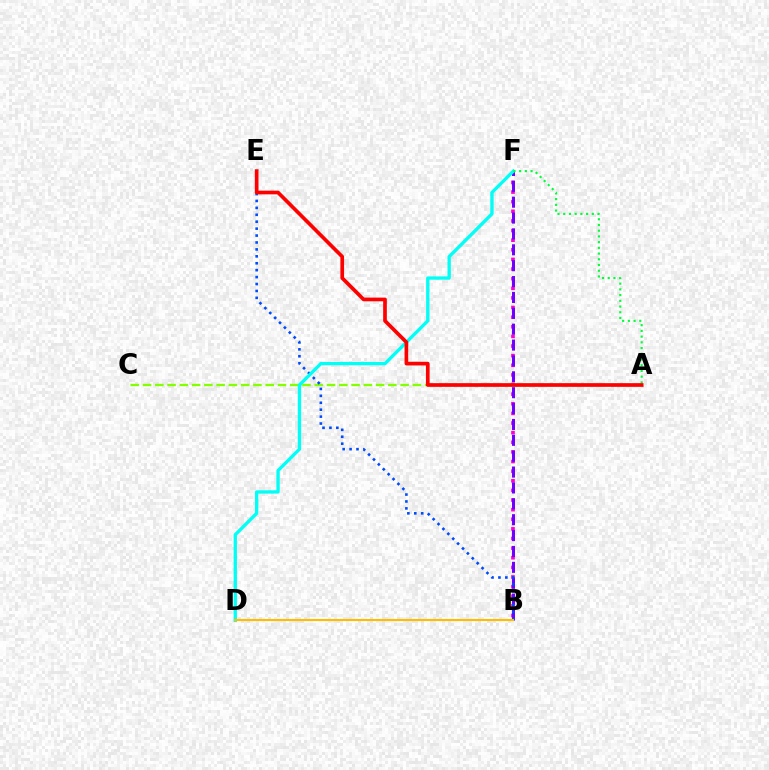{('B', 'F'): [{'color': '#ff00cf', 'line_style': 'dotted', 'thickness': 2.61}, {'color': '#7200ff', 'line_style': 'dashed', 'thickness': 2.16}], ('A', 'C'): [{'color': '#84ff00', 'line_style': 'dashed', 'thickness': 1.67}], ('B', 'E'): [{'color': '#004bff', 'line_style': 'dotted', 'thickness': 1.88}], ('D', 'F'): [{'color': '#00fff6', 'line_style': 'solid', 'thickness': 2.38}], ('A', 'F'): [{'color': '#00ff39', 'line_style': 'dotted', 'thickness': 1.55}], ('B', 'D'): [{'color': '#ffbd00', 'line_style': 'solid', 'thickness': 1.52}], ('A', 'E'): [{'color': '#ff0000', 'line_style': 'solid', 'thickness': 2.65}]}